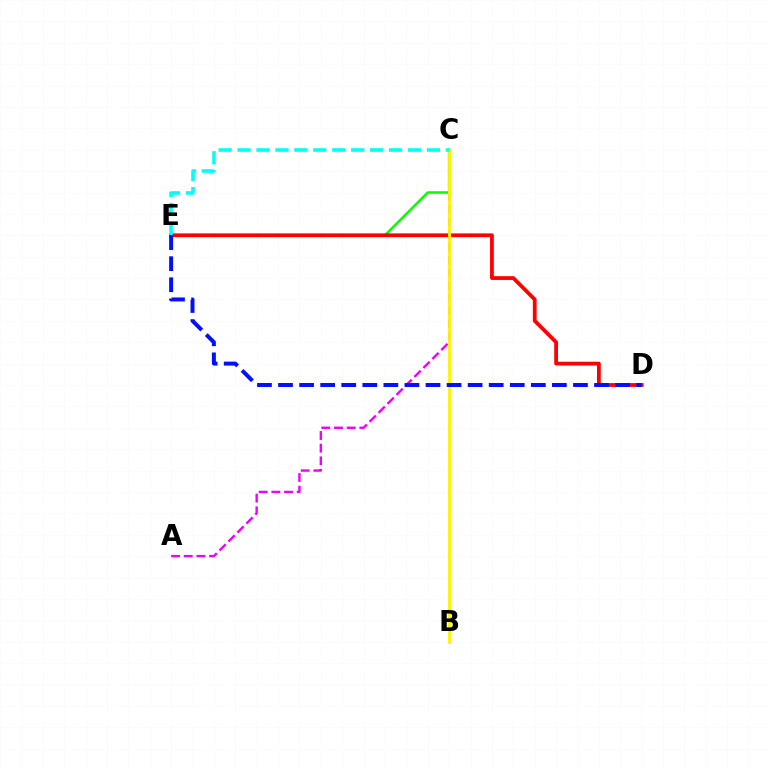{('A', 'C'): [{'color': '#ee00ff', 'line_style': 'dashed', 'thickness': 1.72}], ('C', 'E'): [{'color': '#08ff00', 'line_style': 'solid', 'thickness': 1.83}, {'color': '#00fff6', 'line_style': 'dashed', 'thickness': 2.57}], ('D', 'E'): [{'color': '#ff0000', 'line_style': 'solid', 'thickness': 2.72}, {'color': '#0010ff', 'line_style': 'dashed', 'thickness': 2.86}], ('B', 'C'): [{'color': '#fcf500', 'line_style': 'solid', 'thickness': 2.05}]}